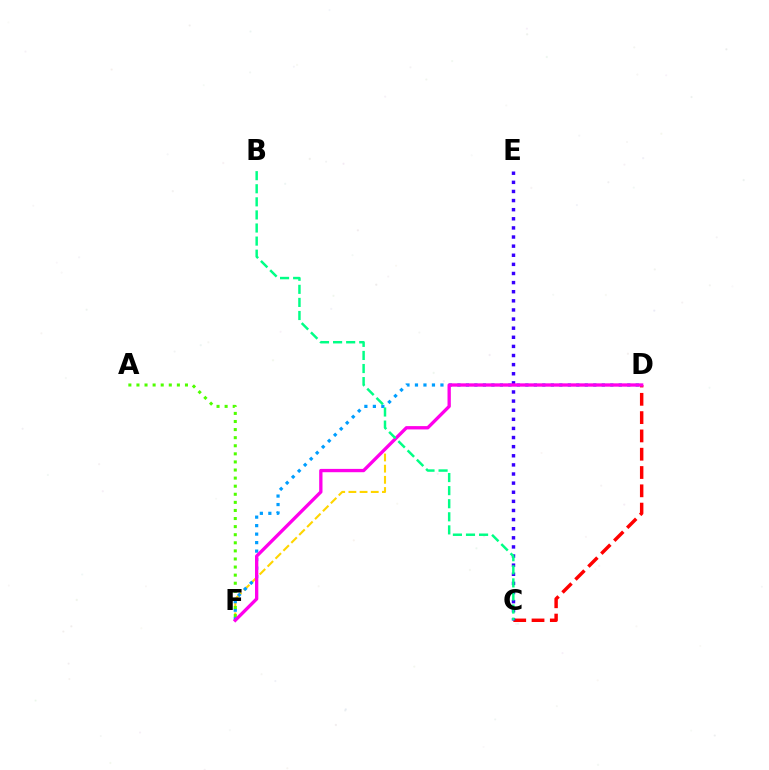{('D', 'F'): [{'color': '#ffd500', 'line_style': 'dashed', 'thickness': 1.52}, {'color': '#009eff', 'line_style': 'dotted', 'thickness': 2.31}, {'color': '#ff00ed', 'line_style': 'solid', 'thickness': 2.39}], ('A', 'F'): [{'color': '#4fff00', 'line_style': 'dotted', 'thickness': 2.2}], ('C', 'D'): [{'color': '#ff0000', 'line_style': 'dashed', 'thickness': 2.49}], ('C', 'E'): [{'color': '#3700ff', 'line_style': 'dotted', 'thickness': 2.48}], ('B', 'C'): [{'color': '#00ff86', 'line_style': 'dashed', 'thickness': 1.78}]}